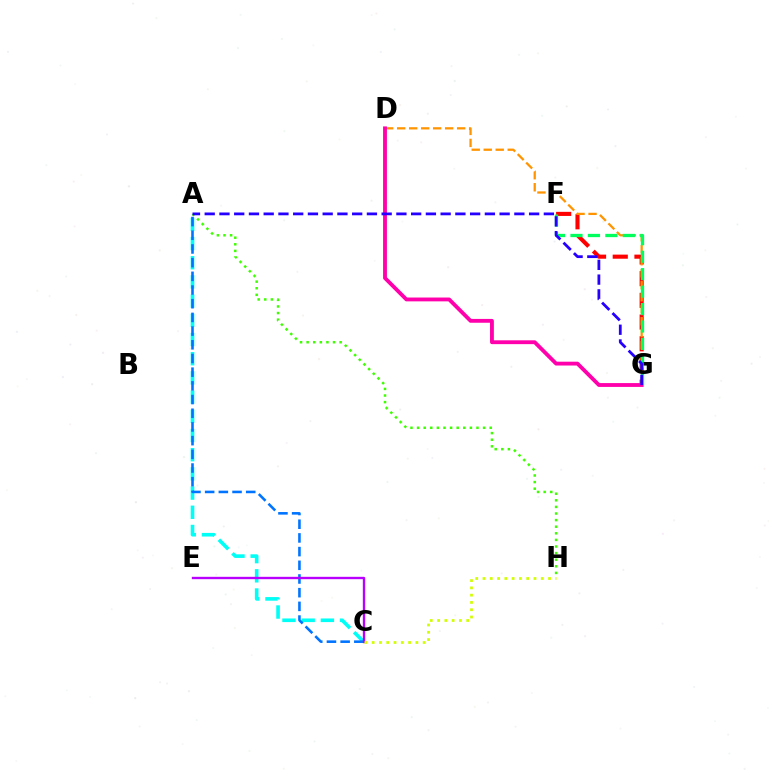{('A', 'C'): [{'color': '#00fff6', 'line_style': 'dashed', 'thickness': 2.61}, {'color': '#0074ff', 'line_style': 'dashed', 'thickness': 1.86}], ('F', 'G'): [{'color': '#ff0000', 'line_style': 'dashed', 'thickness': 2.95}, {'color': '#00ff5c', 'line_style': 'dashed', 'thickness': 2.37}], ('D', 'G'): [{'color': '#ff9400', 'line_style': 'dashed', 'thickness': 1.63}, {'color': '#ff00ac', 'line_style': 'solid', 'thickness': 2.76}], ('C', 'E'): [{'color': '#b900ff', 'line_style': 'solid', 'thickness': 1.7}], ('C', 'H'): [{'color': '#d1ff00', 'line_style': 'dotted', 'thickness': 1.98}], ('A', 'H'): [{'color': '#3dff00', 'line_style': 'dotted', 'thickness': 1.79}], ('A', 'G'): [{'color': '#2500ff', 'line_style': 'dashed', 'thickness': 2.0}]}